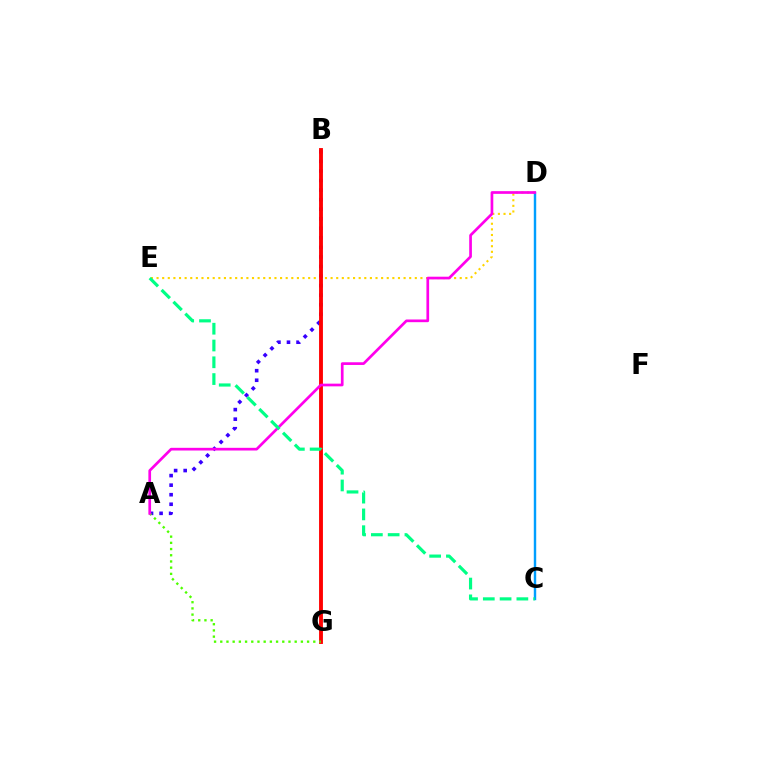{('A', 'B'): [{'color': '#3700ff', 'line_style': 'dotted', 'thickness': 2.6}], ('D', 'E'): [{'color': '#ffd500', 'line_style': 'dotted', 'thickness': 1.53}], ('C', 'D'): [{'color': '#009eff', 'line_style': 'solid', 'thickness': 1.75}], ('B', 'G'): [{'color': '#ff0000', 'line_style': 'solid', 'thickness': 2.78}], ('A', 'G'): [{'color': '#4fff00', 'line_style': 'dotted', 'thickness': 1.68}], ('A', 'D'): [{'color': '#ff00ed', 'line_style': 'solid', 'thickness': 1.94}], ('C', 'E'): [{'color': '#00ff86', 'line_style': 'dashed', 'thickness': 2.28}]}